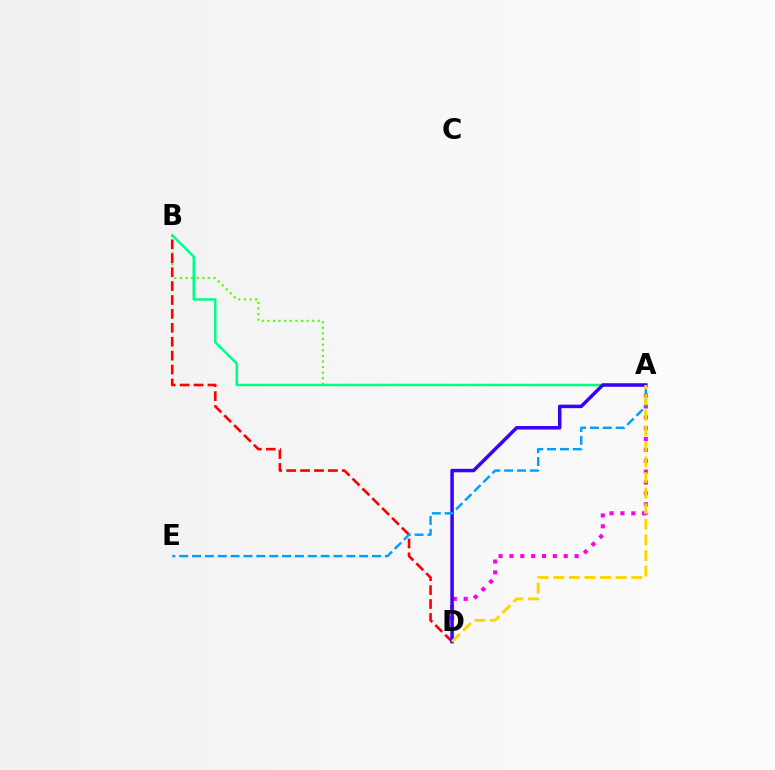{('A', 'B'): [{'color': '#4fff00', 'line_style': 'dotted', 'thickness': 1.52}, {'color': '#00ff86', 'line_style': 'solid', 'thickness': 1.79}], ('B', 'D'): [{'color': '#ff0000', 'line_style': 'dashed', 'thickness': 1.89}], ('A', 'D'): [{'color': '#ff00ed', 'line_style': 'dotted', 'thickness': 2.95}, {'color': '#3700ff', 'line_style': 'solid', 'thickness': 2.52}, {'color': '#ffd500', 'line_style': 'dashed', 'thickness': 2.12}], ('A', 'E'): [{'color': '#009eff', 'line_style': 'dashed', 'thickness': 1.75}]}